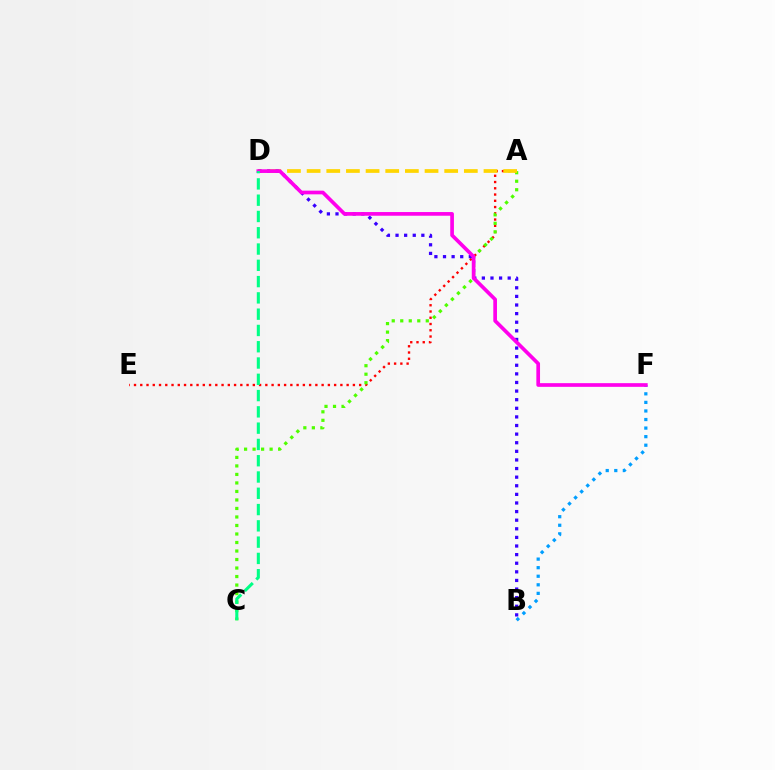{('A', 'E'): [{'color': '#ff0000', 'line_style': 'dotted', 'thickness': 1.7}], ('A', 'C'): [{'color': '#4fff00', 'line_style': 'dotted', 'thickness': 2.31}], ('A', 'D'): [{'color': '#ffd500', 'line_style': 'dashed', 'thickness': 2.67}], ('B', 'F'): [{'color': '#009eff', 'line_style': 'dotted', 'thickness': 2.33}], ('B', 'D'): [{'color': '#3700ff', 'line_style': 'dotted', 'thickness': 2.34}], ('D', 'F'): [{'color': '#ff00ed', 'line_style': 'solid', 'thickness': 2.65}], ('C', 'D'): [{'color': '#00ff86', 'line_style': 'dashed', 'thickness': 2.21}]}